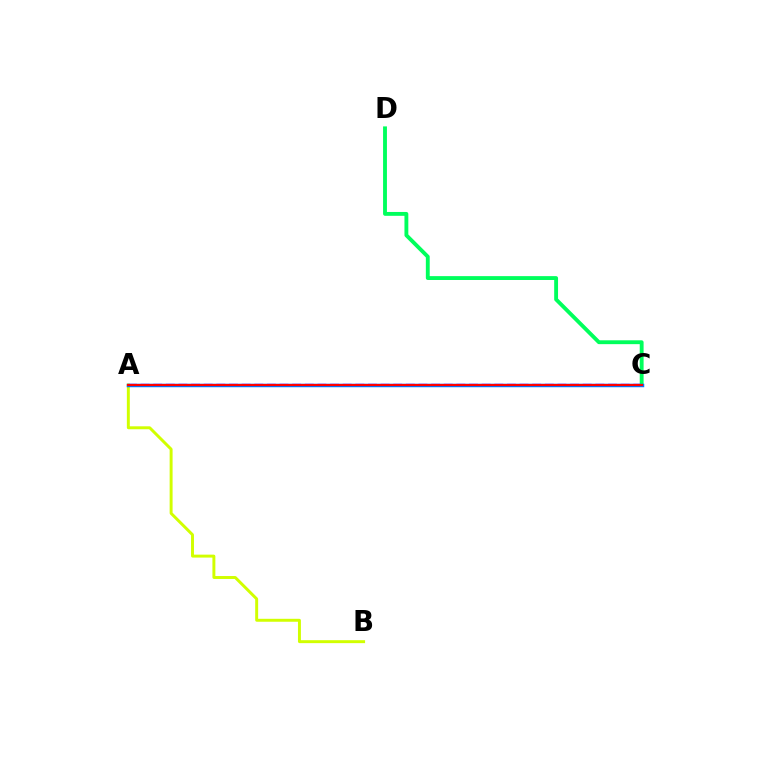{('A', 'C'): [{'color': '#b900ff', 'line_style': 'dashed', 'thickness': 1.72}, {'color': '#0074ff', 'line_style': 'solid', 'thickness': 2.5}, {'color': '#ff0000', 'line_style': 'solid', 'thickness': 1.54}], ('A', 'B'): [{'color': '#d1ff00', 'line_style': 'solid', 'thickness': 2.12}], ('C', 'D'): [{'color': '#00ff5c', 'line_style': 'solid', 'thickness': 2.78}]}